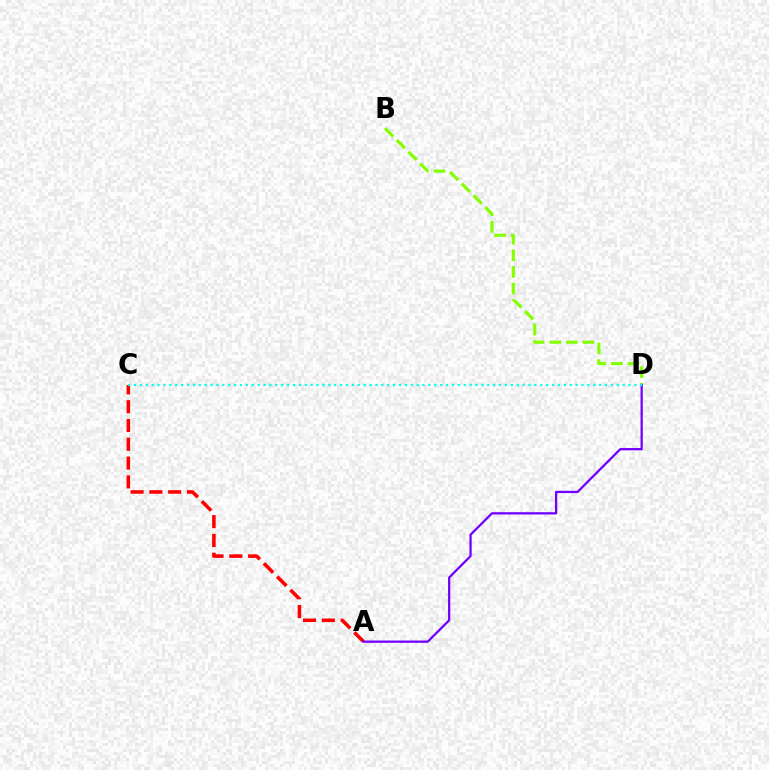{('A', 'C'): [{'color': '#ff0000', 'line_style': 'dashed', 'thickness': 2.55}], ('B', 'D'): [{'color': '#84ff00', 'line_style': 'dashed', 'thickness': 2.26}], ('A', 'D'): [{'color': '#7200ff', 'line_style': 'solid', 'thickness': 1.64}], ('C', 'D'): [{'color': '#00fff6', 'line_style': 'dotted', 'thickness': 1.6}]}